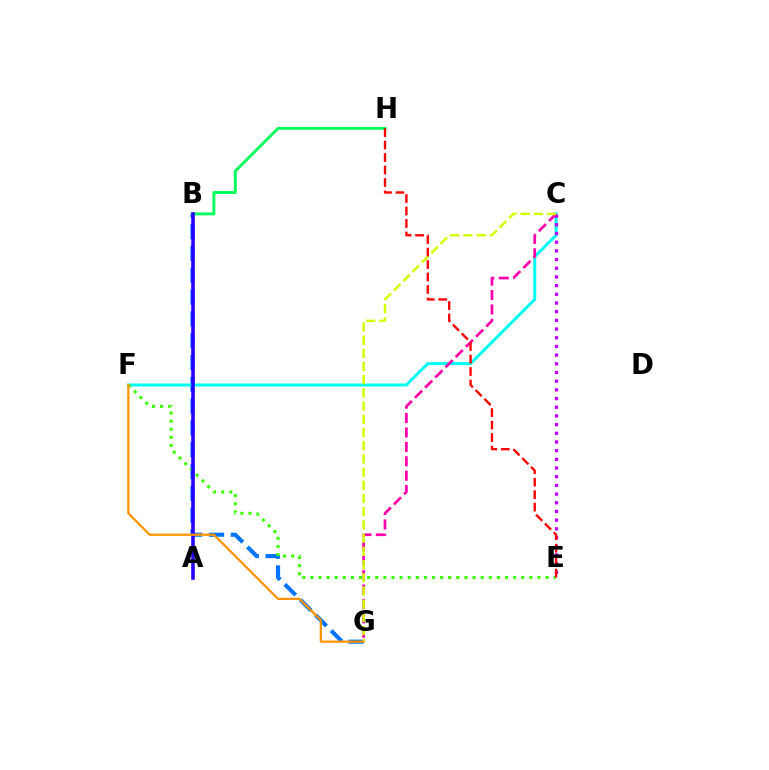{('B', 'G'): [{'color': '#0074ff', 'line_style': 'dashed', 'thickness': 2.96}], ('C', 'F'): [{'color': '#00fff6', 'line_style': 'solid', 'thickness': 2.17}], ('B', 'H'): [{'color': '#00ff5c', 'line_style': 'solid', 'thickness': 2.09}], ('C', 'E'): [{'color': '#b900ff', 'line_style': 'dotted', 'thickness': 2.36}], ('E', 'F'): [{'color': '#3dff00', 'line_style': 'dotted', 'thickness': 2.2}], ('C', 'G'): [{'color': '#ff00ac', 'line_style': 'dashed', 'thickness': 1.96}, {'color': '#d1ff00', 'line_style': 'dashed', 'thickness': 1.79}], ('A', 'B'): [{'color': '#2500ff', 'line_style': 'solid', 'thickness': 2.56}], ('E', 'H'): [{'color': '#ff0000', 'line_style': 'dashed', 'thickness': 1.7}], ('F', 'G'): [{'color': '#ff9400', 'line_style': 'solid', 'thickness': 1.62}]}